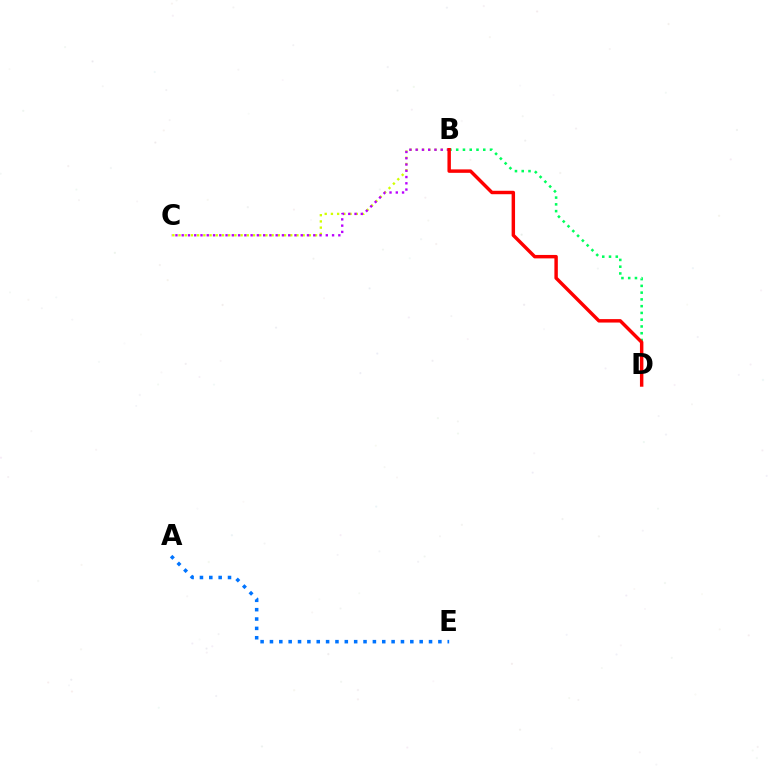{('B', 'C'): [{'color': '#d1ff00', 'line_style': 'dotted', 'thickness': 1.69}, {'color': '#b900ff', 'line_style': 'dotted', 'thickness': 1.7}], ('B', 'D'): [{'color': '#00ff5c', 'line_style': 'dotted', 'thickness': 1.84}, {'color': '#ff0000', 'line_style': 'solid', 'thickness': 2.48}], ('A', 'E'): [{'color': '#0074ff', 'line_style': 'dotted', 'thickness': 2.54}]}